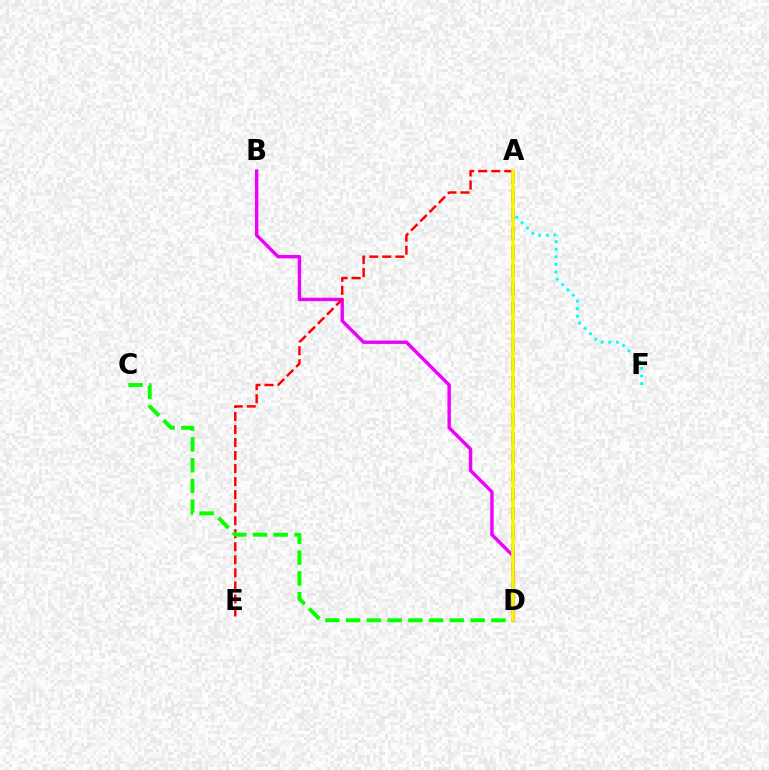{('B', 'D'): [{'color': '#ee00ff', 'line_style': 'solid', 'thickness': 2.45}], ('A', 'E'): [{'color': '#ff0000', 'line_style': 'dashed', 'thickness': 1.77}], ('C', 'D'): [{'color': '#08ff00', 'line_style': 'dashed', 'thickness': 2.82}], ('A', 'D'): [{'color': '#0010ff', 'line_style': 'dashed', 'thickness': 2.53}, {'color': '#fcf500', 'line_style': 'solid', 'thickness': 2.67}], ('A', 'F'): [{'color': '#00fff6', 'line_style': 'dotted', 'thickness': 2.06}]}